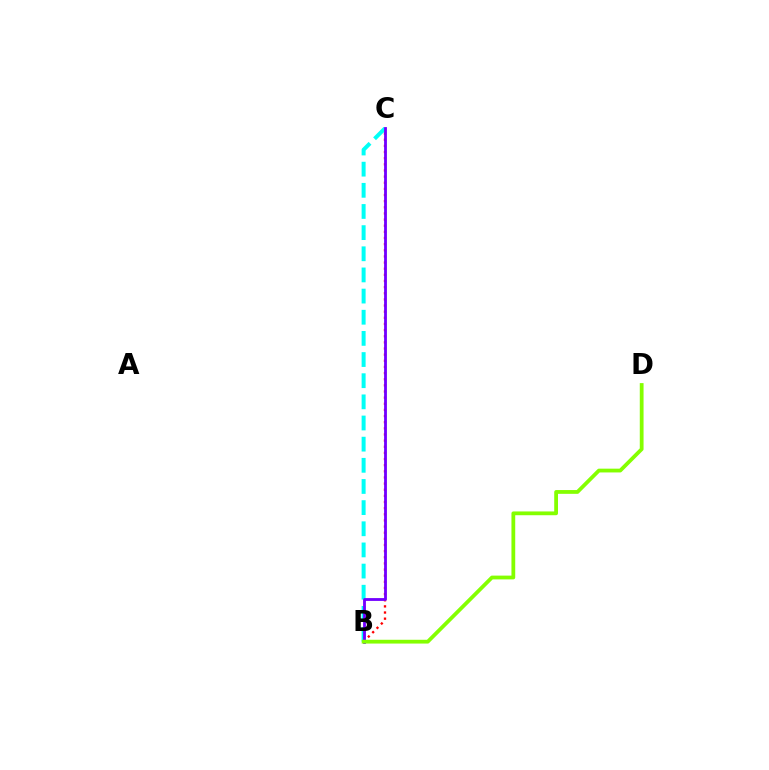{('B', 'C'): [{'color': '#ff0000', 'line_style': 'dotted', 'thickness': 1.67}, {'color': '#00fff6', 'line_style': 'dashed', 'thickness': 2.87}, {'color': '#7200ff', 'line_style': 'solid', 'thickness': 2.03}], ('B', 'D'): [{'color': '#84ff00', 'line_style': 'solid', 'thickness': 2.72}]}